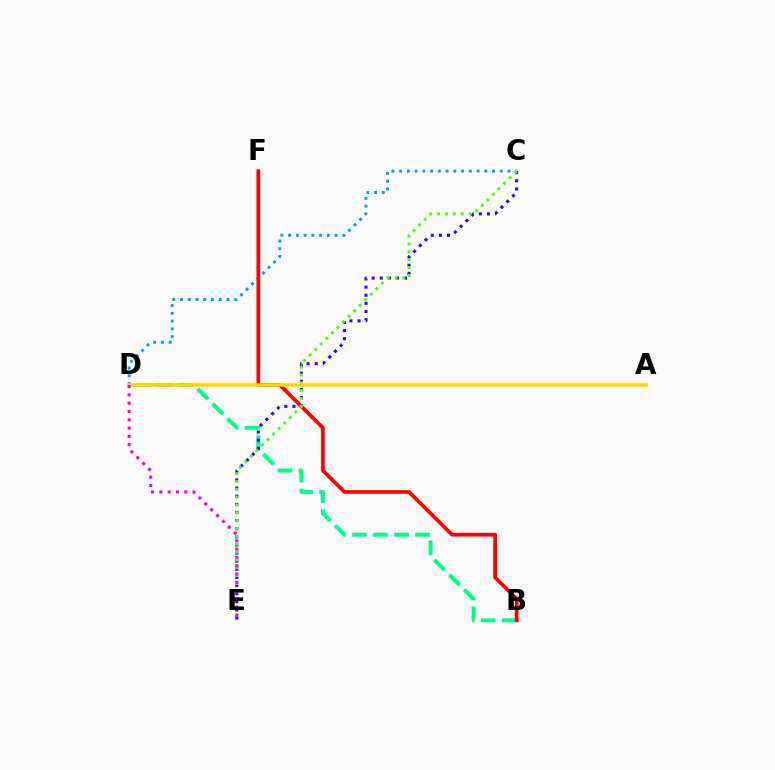{('B', 'D'): [{'color': '#00ff86', 'line_style': 'dashed', 'thickness': 2.86}], ('C', 'D'): [{'color': '#009eff', 'line_style': 'dotted', 'thickness': 2.1}], ('C', 'E'): [{'color': '#3700ff', 'line_style': 'dotted', 'thickness': 2.21}, {'color': '#4fff00', 'line_style': 'dotted', 'thickness': 2.13}], ('B', 'F'): [{'color': '#ff0000', 'line_style': 'solid', 'thickness': 2.66}], ('A', 'D'): [{'color': '#ffd500', 'line_style': 'solid', 'thickness': 2.57}], ('D', 'E'): [{'color': '#ff00ed', 'line_style': 'dotted', 'thickness': 2.26}]}